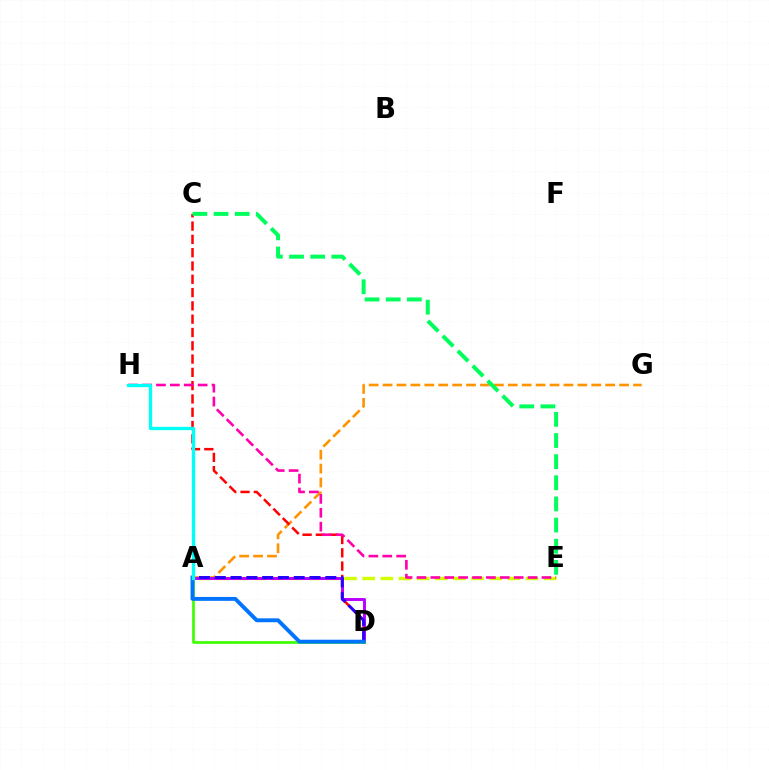{('A', 'G'): [{'color': '#ff9400', 'line_style': 'dashed', 'thickness': 1.89}], ('C', 'D'): [{'color': '#ff0000', 'line_style': 'dashed', 'thickness': 1.81}], ('A', 'E'): [{'color': '#d1ff00', 'line_style': 'dashed', 'thickness': 2.47}], ('C', 'E'): [{'color': '#00ff5c', 'line_style': 'dashed', 'thickness': 2.87}], ('A', 'D'): [{'color': '#b900ff', 'line_style': 'solid', 'thickness': 2.13}, {'color': '#3dff00', 'line_style': 'solid', 'thickness': 1.95}, {'color': '#2500ff', 'line_style': 'dashed', 'thickness': 2.14}, {'color': '#0074ff', 'line_style': 'solid', 'thickness': 2.81}], ('E', 'H'): [{'color': '#ff00ac', 'line_style': 'dashed', 'thickness': 1.89}], ('A', 'H'): [{'color': '#00fff6', 'line_style': 'solid', 'thickness': 2.39}]}